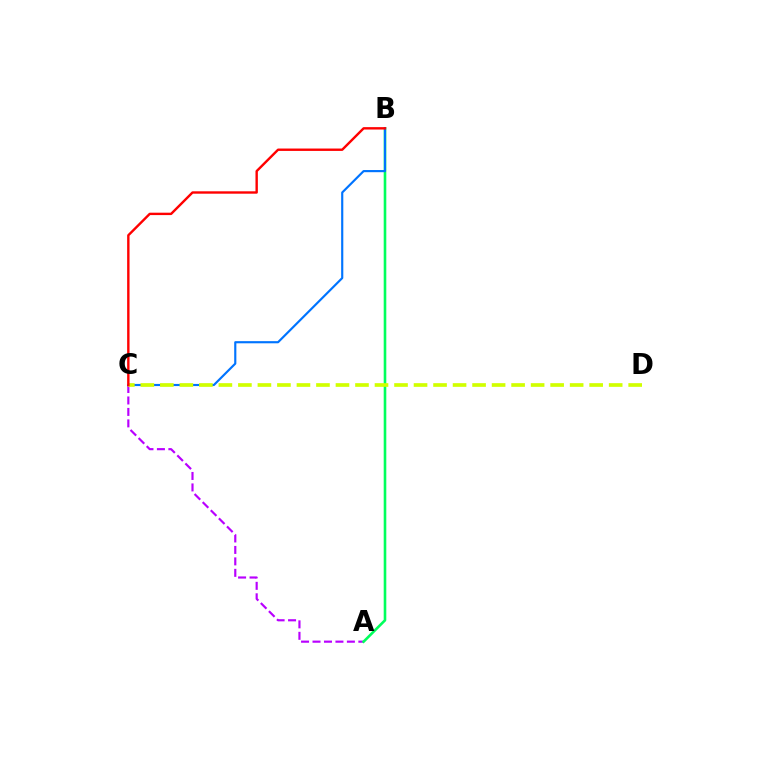{('A', 'C'): [{'color': '#b900ff', 'line_style': 'dashed', 'thickness': 1.56}], ('A', 'B'): [{'color': '#00ff5c', 'line_style': 'solid', 'thickness': 1.88}], ('B', 'C'): [{'color': '#0074ff', 'line_style': 'solid', 'thickness': 1.55}, {'color': '#ff0000', 'line_style': 'solid', 'thickness': 1.72}], ('C', 'D'): [{'color': '#d1ff00', 'line_style': 'dashed', 'thickness': 2.65}]}